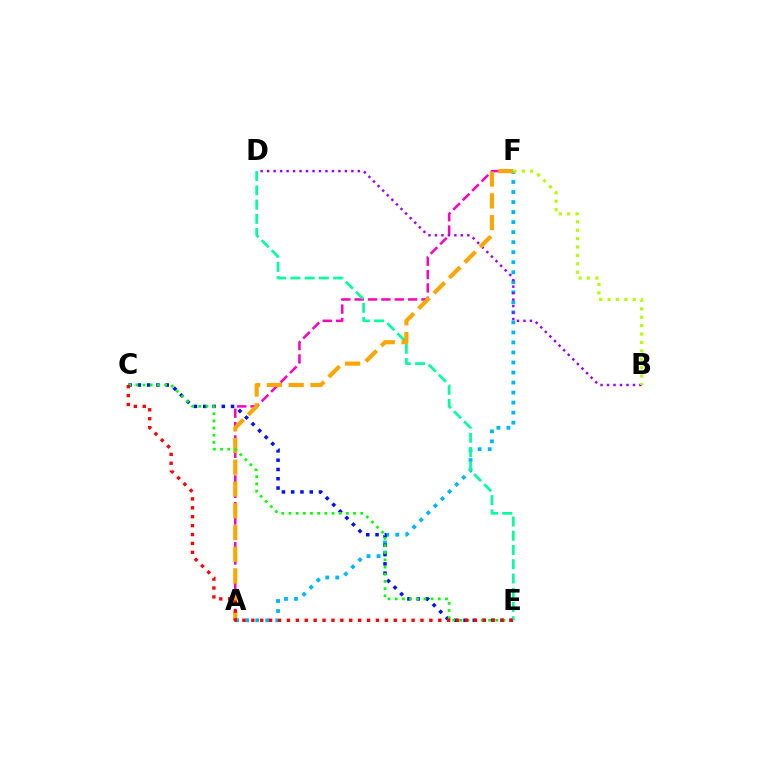{('A', 'F'): [{'color': '#00b5ff', 'line_style': 'dotted', 'thickness': 2.72}, {'color': '#ff00bd', 'line_style': 'dashed', 'thickness': 1.81}, {'color': '#ffa500', 'line_style': 'dashed', 'thickness': 2.96}], ('C', 'E'): [{'color': '#0010ff', 'line_style': 'dotted', 'thickness': 2.52}, {'color': '#08ff00', 'line_style': 'dotted', 'thickness': 1.95}, {'color': '#ff0000', 'line_style': 'dotted', 'thickness': 2.42}], ('D', 'E'): [{'color': '#00ff9d', 'line_style': 'dashed', 'thickness': 1.93}], ('B', 'D'): [{'color': '#9b00ff', 'line_style': 'dotted', 'thickness': 1.76}], ('B', 'F'): [{'color': '#b3ff00', 'line_style': 'dotted', 'thickness': 2.28}]}